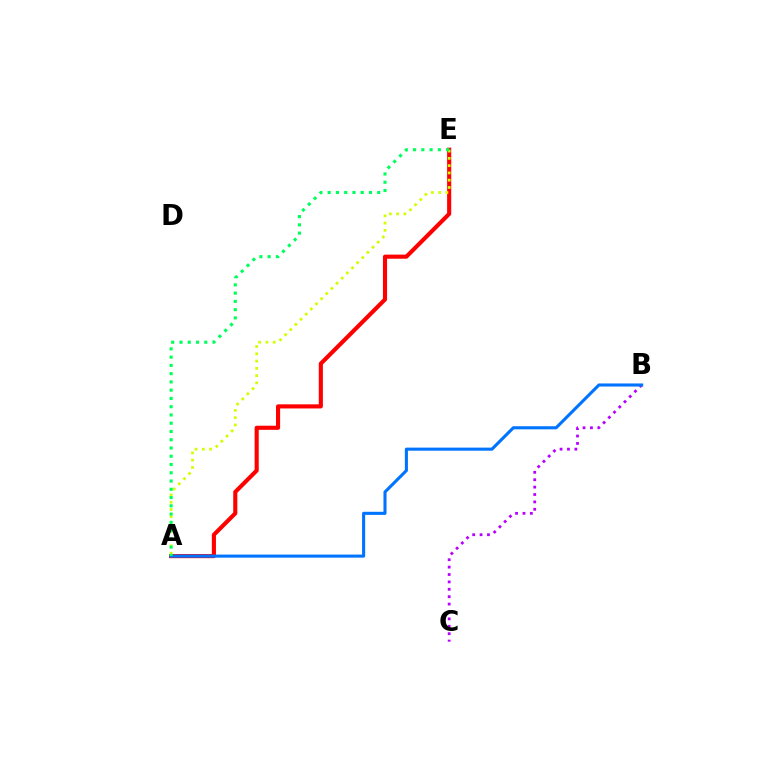{('A', 'E'): [{'color': '#ff0000', 'line_style': 'solid', 'thickness': 2.96}, {'color': '#d1ff00', 'line_style': 'dotted', 'thickness': 1.98}, {'color': '#00ff5c', 'line_style': 'dotted', 'thickness': 2.24}], ('B', 'C'): [{'color': '#b900ff', 'line_style': 'dotted', 'thickness': 2.01}], ('A', 'B'): [{'color': '#0074ff', 'line_style': 'solid', 'thickness': 2.22}]}